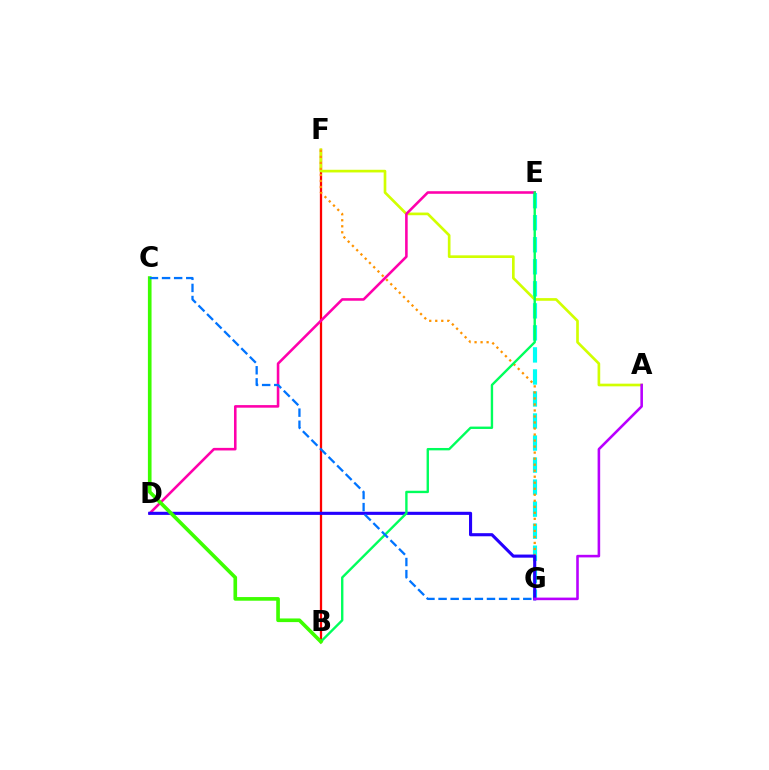{('B', 'F'): [{'color': '#ff0000', 'line_style': 'solid', 'thickness': 1.64}], ('A', 'F'): [{'color': '#d1ff00', 'line_style': 'solid', 'thickness': 1.92}], ('E', 'G'): [{'color': '#00fff6', 'line_style': 'dashed', 'thickness': 2.99}], ('F', 'G'): [{'color': '#ff9400', 'line_style': 'dotted', 'thickness': 1.64}], ('D', 'E'): [{'color': '#ff00ac', 'line_style': 'solid', 'thickness': 1.86}], ('D', 'G'): [{'color': '#2500ff', 'line_style': 'solid', 'thickness': 2.23}], ('B', 'E'): [{'color': '#00ff5c', 'line_style': 'solid', 'thickness': 1.72}], ('A', 'G'): [{'color': '#b900ff', 'line_style': 'solid', 'thickness': 1.86}], ('B', 'C'): [{'color': '#3dff00', 'line_style': 'solid', 'thickness': 2.63}], ('C', 'G'): [{'color': '#0074ff', 'line_style': 'dashed', 'thickness': 1.64}]}